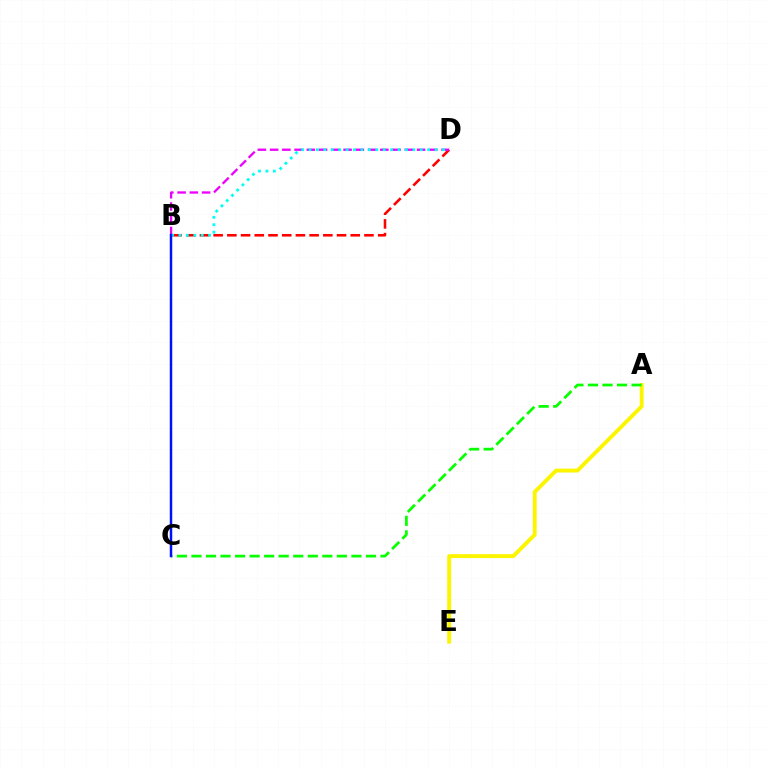{('B', 'D'): [{'color': '#ff0000', 'line_style': 'dashed', 'thickness': 1.86}, {'color': '#ee00ff', 'line_style': 'dashed', 'thickness': 1.66}, {'color': '#00fff6', 'line_style': 'dotted', 'thickness': 2.02}], ('A', 'E'): [{'color': '#fcf500', 'line_style': 'solid', 'thickness': 2.8}], ('A', 'C'): [{'color': '#08ff00', 'line_style': 'dashed', 'thickness': 1.98}], ('B', 'C'): [{'color': '#0010ff', 'line_style': 'solid', 'thickness': 1.8}]}